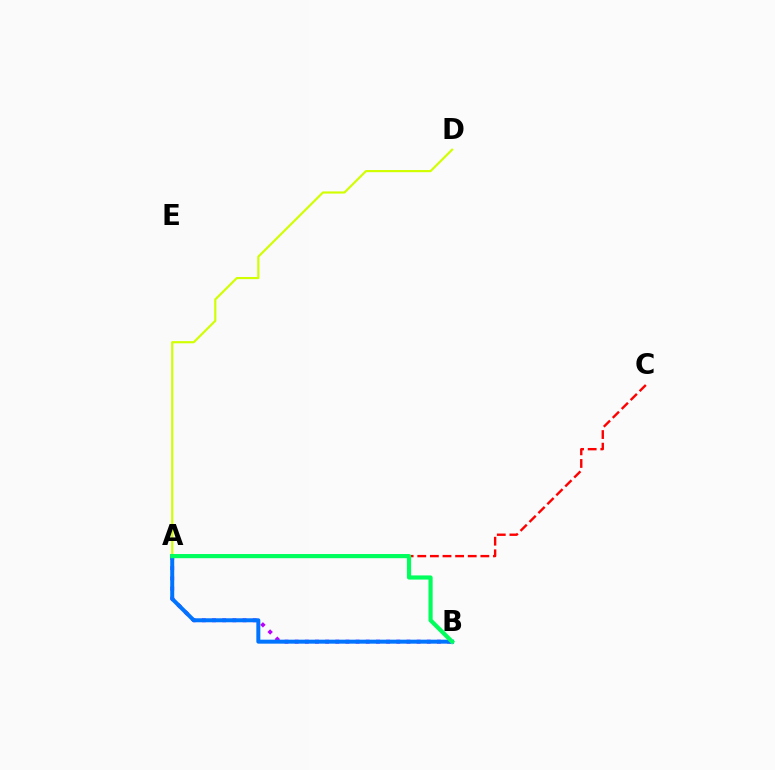{('A', 'B'): [{'color': '#b900ff', 'line_style': 'dotted', 'thickness': 2.76}, {'color': '#0074ff', 'line_style': 'solid', 'thickness': 2.87}, {'color': '#00ff5c', 'line_style': 'solid', 'thickness': 3.0}], ('A', 'C'): [{'color': '#ff0000', 'line_style': 'dashed', 'thickness': 1.71}], ('A', 'D'): [{'color': '#d1ff00', 'line_style': 'solid', 'thickness': 1.56}]}